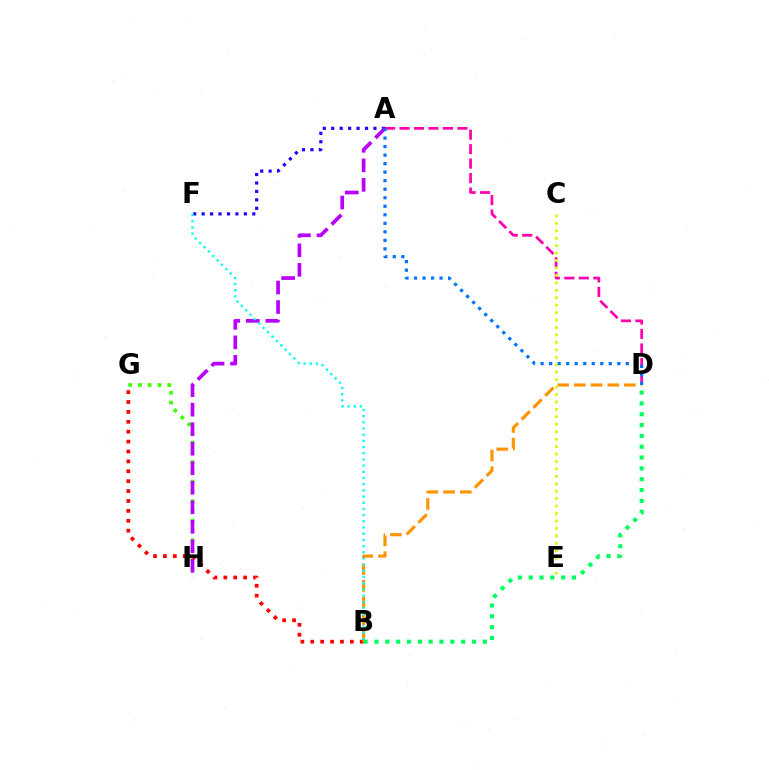{('G', 'H'): [{'color': '#3dff00', 'line_style': 'dotted', 'thickness': 2.65}], ('B', 'G'): [{'color': '#ff0000', 'line_style': 'dotted', 'thickness': 2.69}], ('B', 'D'): [{'color': '#ff9400', 'line_style': 'dashed', 'thickness': 2.27}, {'color': '#00ff5c', 'line_style': 'dotted', 'thickness': 2.94}], ('A', 'F'): [{'color': '#2500ff', 'line_style': 'dotted', 'thickness': 2.29}], ('A', 'H'): [{'color': '#b900ff', 'line_style': 'dashed', 'thickness': 2.65}], ('A', 'D'): [{'color': '#ff00ac', 'line_style': 'dashed', 'thickness': 1.97}, {'color': '#0074ff', 'line_style': 'dotted', 'thickness': 2.32}], ('B', 'F'): [{'color': '#00fff6', 'line_style': 'dotted', 'thickness': 1.68}], ('C', 'E'): [{'color': '#d1ff00', 'line_style': 'dotted', 'thickness': 2.02}]}